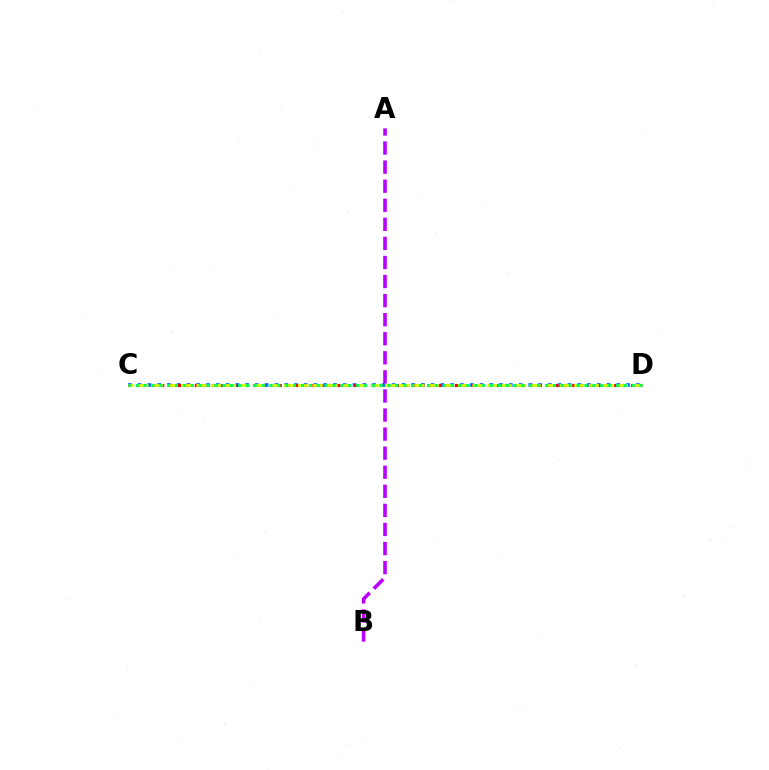{('C', 'D'): [{'color': '#0074ff', 'line_style': 'dotted', 'thickness': 2.65}, {'color': '#ff0000', 'line_style': 'dotted', 'thickness': 2.28}, {'color': '#d1ff00', 'line_style': 'dashed', 'thickness': 1.97}, {'color': '#00ff5c', 'line_style': 'dotted', 'thickness': 2.14}], ('A', 'B'): [{'color': '#b900ff', 'line_style': 'dashed', 'thickness': 2.59}]}